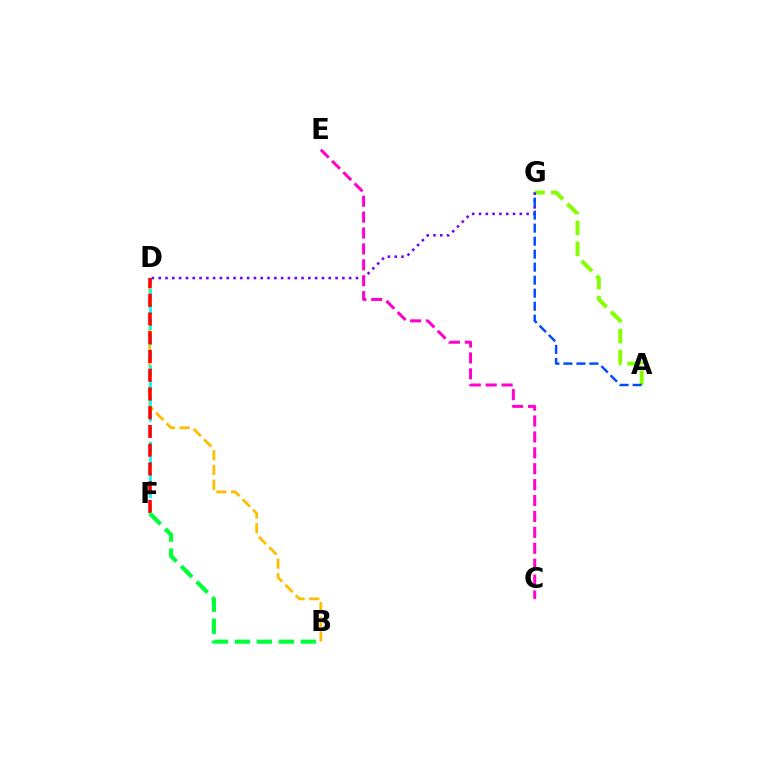{('B', 'D'): [{'color': '#ffbd00', 'line_style': 'dashed', 'thickness': 2.0}], ('D', 'F'): [{'color': '#00fff6', 'line_style': 'dashed', 'thickness': 2.08}, {'color': '#ff0000', 'line_style': 'dashed', 'thickness': 2.55}], ('A', 'G'): [{'color': '#84ff00', 'line_style': 'dashed', 'thickness': 2.85}, {'color': '#004bff', 'line_style': 'dashed', 'thickness': 1.77}], ('D', 'G'): [{'color': '#7200ff', 'line_style': 'dotted', 'thickness': 1.85}], ('B', 'F'): [{'color': '#00ff39', 'line_style': 'dashed', 'thickness': 2.98}], ('C', 'E'): [{'color': '#ff00cf', 'line_style': 'dashed', 'thickness': 2.16}]}